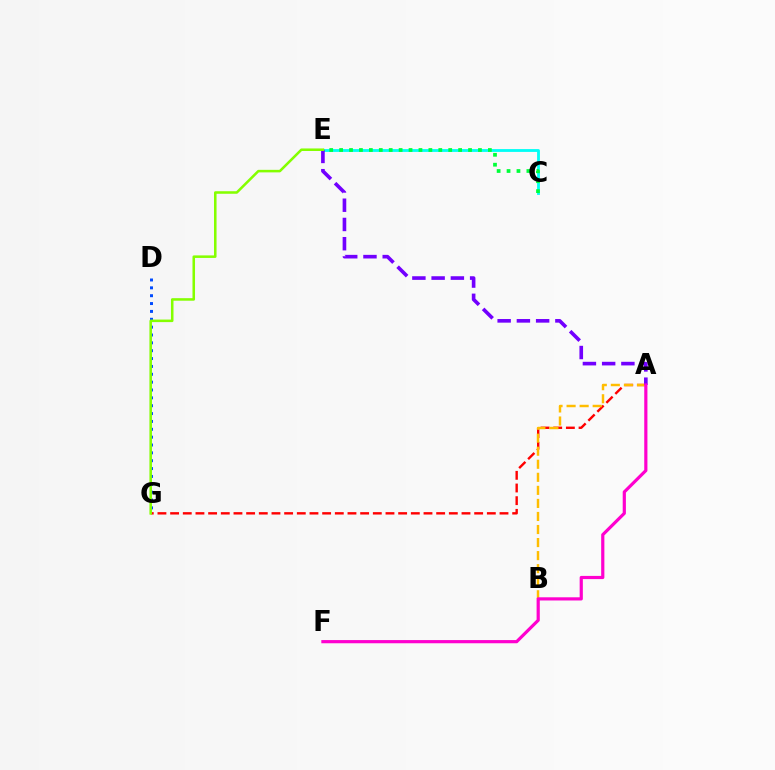{('D', 'G'): [{'color': '#004bff', 'line_style': 'dotted', 'thickness': 2.14}], ('C', 'E'): [{'color': '#00fff6', 'line_style': 'solid', 'thickness': 2.03}, {'color': '#00ff39', 'line_style': 'dotted', 'thickness': 2.69}], ('A', 'G'): [{'color': '#ff0000', 'line_style': 'dashed', 'thickness': 1.72}], ('A', 'B'): [{'color': '#ffbd00', 'line_style': 'dashed', 'thickness': 1.77}], ('A', 'E'): [{'color': '#7200ff', 'line_style': 'dashed', 'thickness': 2.61}], ('A', 'F'): [{'color': '#ff00cf', 'line_style': 'solid', 'thickness': 2.29}], ('E', 'G'): [{'color': '#84ff00', 'line_style': 'solid', 'thickness': 1.83}]}